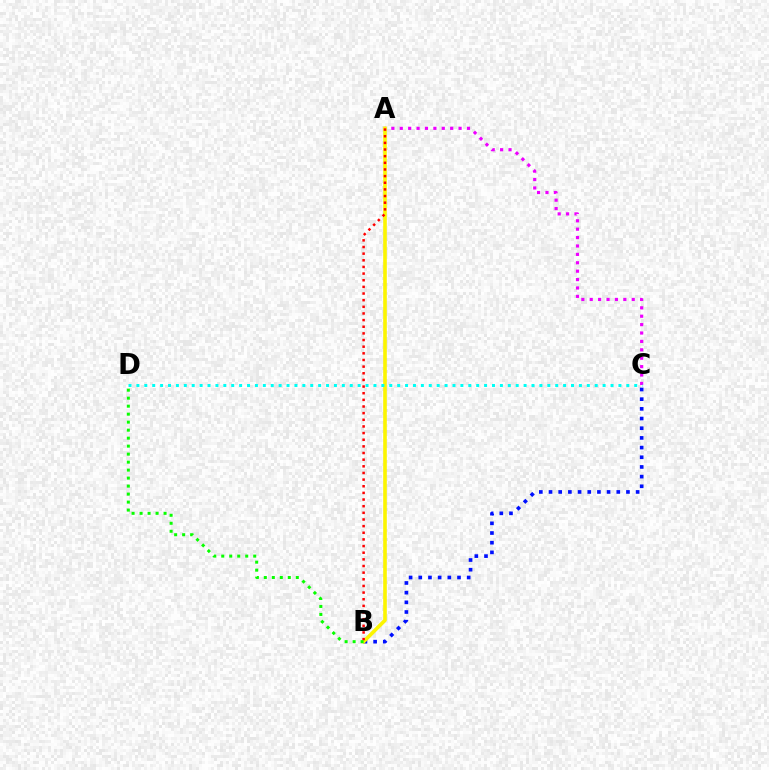{('A', 'C'): [{'color': '#ee00ff', 'line_style': 'dotted', 'thickness': 2.28}], ('B', 'C'): [{'color': '#0010ff', 'line_style': 'dotted', 'thickness': 2.63}], ('A', 'B'): [{'color': '#fcf500', 'line_style': 'solid', 'thickness': 2.61}, {'color': '#ff0000', 'line_style': 'dotted', 'thickness': 1.81}], ('C', 'D'): [{'color': '#00fff6', 'line_style': 'dotted', 'thickness': 2.15}], ('B', 'D'): [{'color': '#08ff00', 'line_style': 'dotted', 'thickness': 2.17}]}